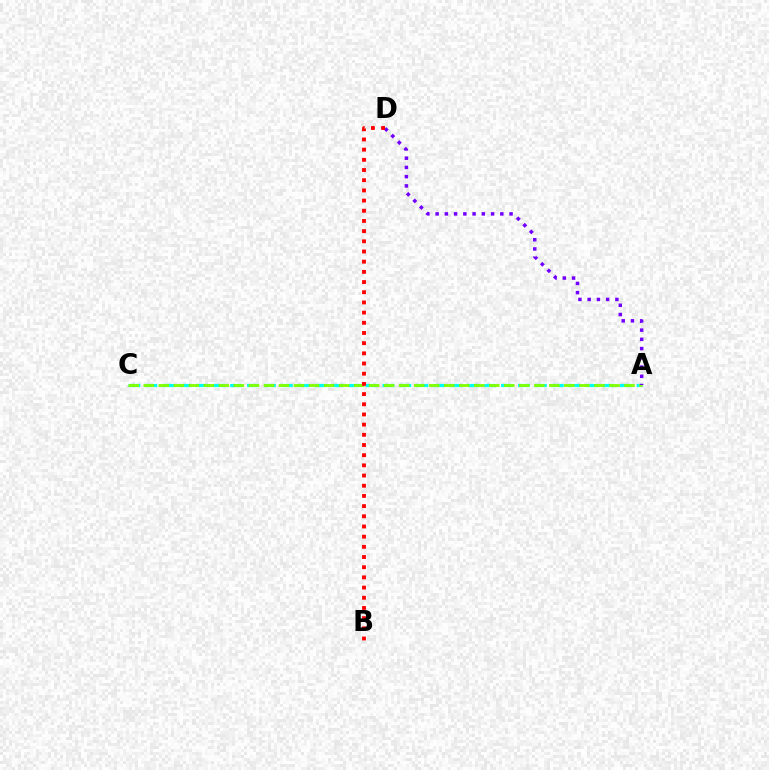{('A', 'C'): [{'color': '#00fff6', 'line_style': 'dashed', 'thickness': 2.3}, {'color': '#84ff00', 'line_style': 'dashed', 'thickness': 2.04}], ('A', 'D'): [{'color': '#7200ff', 'line_style': 'dotted', 'thickness': 2.51}], ('B', 'D'): [{'color': '#ff0000', 'line_style': 'dotted', 'thickness': 2.77}]}